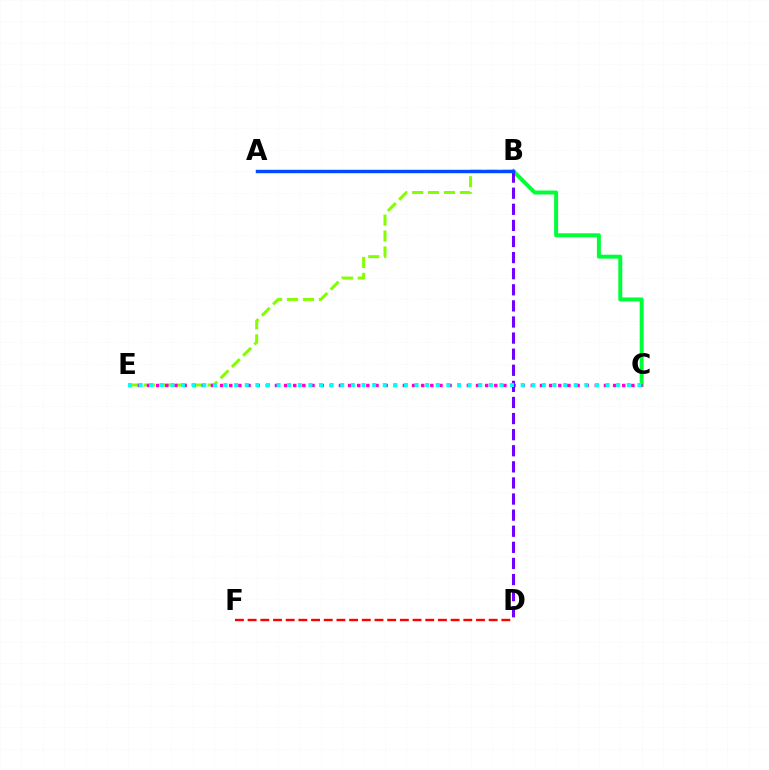{('B', 'E'): [{'color': '#84ff00', 'line_style': 'dashed', 'thickness': 2.16}], ('D', 'F'): [{'color': '#ff0000', 'line_style': 'dashed', 'thickness': 1.72}], ('A', 'B'): [{'color': '#ffbd00', 'line_style': 'solid', 'thickness': 2.38}, {'color': '#004bff', 'line_style': 'solid', 'thickness': 2.39}], ('B', 'C'): [{'color': '#00ff39', 'line_style': 'solid', 'thickness': 2.86}], ('C', 'E'): [{'color': '#ff00cf', 'line_style': 'dotted', 'thickness': 2.48}, {'color': '#00fff6', 'line_style': 'dotted', 'thickness': 2.88}], ('B', 'D'): [{'color': '#7200ff', 'line_style': 'dashed', 'thickness': 2.19}]}